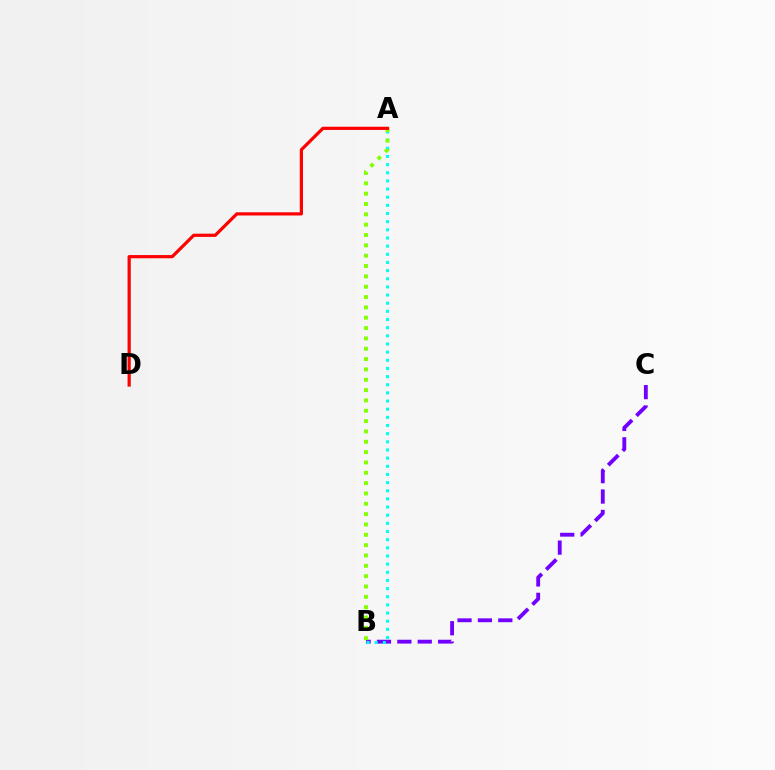{('B', 'C'): [{'color': '#7200ff', 'line_style': 'dashed', 'thickness': 2.77}], ('A', 'B'): [{'color': '#00fff6', 'line_style': 'dotted', 'thickness': 2.22}, {'color': '#84ff00', 'line_style': 'dotted', 'thickness': 2.81}], ('A', 'D'): [{'color': '#ff0000', 'line_style': 'solid', 'thickness': 2.31}]}